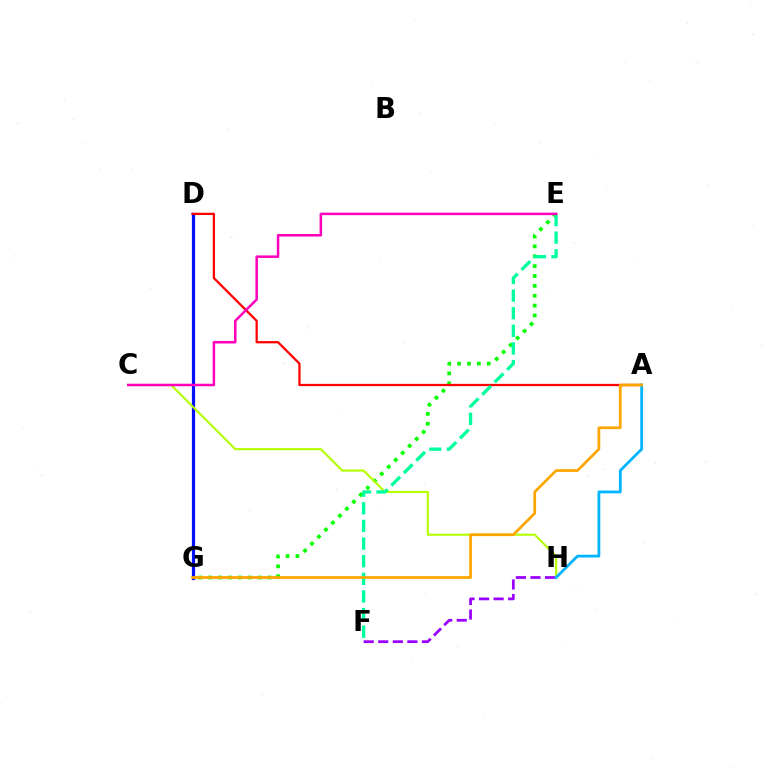{('E', 'G'): [{'color': '#08ff00', 'line_style': 'dotted', 'thickness': 2.68}], ('F', 'H'): [{'color': '#9b00ff', 'line_style': 'dashed', 'thickness': 1.98}], ('D', 'G'): [{'color': '#0010ff', 'line_style': 'solid', 'thickness': 2.3}], ('A', 'D'): [{'color': '#ff0000', 'line_style': 'solid', 'thickness': 1.63}], ('C', 'H'): [{'color': '#b3ff00', 'line_style': 'solid', 'thickness': 1.54}], ('A', 'H'): [{'color': '#00b5ff', 'line_style': 'solid', 'thickness': 2.02}], ('E', 'F'): [{'color': '#00ff9d', 'line_style': 'dashed', 'thickness': 2.4}], ('A', 'G'): [{'color': '#ffa500', 'line_style': 'solid', 'thickness': 1.97}], ('C', 'E'): [{'color': '#ff00bd', 'line_style': 'solid', 'thickness': 1.81}]}